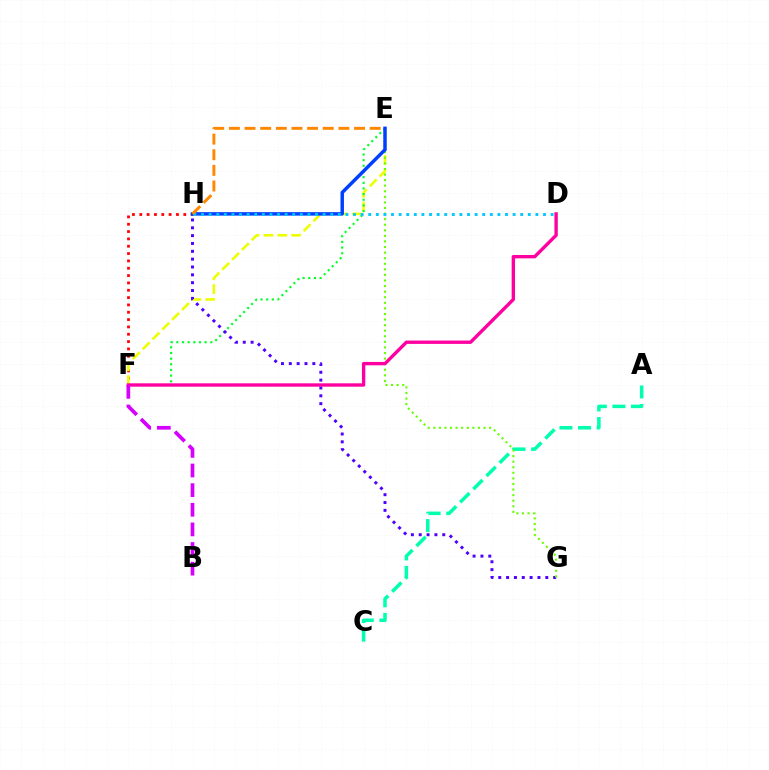{('F', 'H'): [{'color': '#ff0000', 'line_style': 'dotted', 'thickness': 1.99}], ('E', 'F'): [{'color': '#eeff00', 'line_style': 'dashed', 'thickness': 1.89}, {'color': '#00ff27', 'line_style': 'dotted', 'thickness': 1.54}], ('A', 'C'): [{'color': '#00ffaf', 'line_style': 'dashed', 'thickness': 2.53}], ('G', 'H'): [{'color': '#4f00ff', 'line_style': 'dotted', 'thickness': 2.13}], ('E', 'G'): [{'color': '#66ff00', 'line_style': 'dotted', 'thickness': 1.52}], ('E', 'H'): [{'color': '#003fff', 'line_style': 'solid', 'thickness': 2.49}, {'color': '#ff8800', 'line_style': 'dashed', 'thickness': 2.12}], ('D', 'F'): [{'color': '#ff00a0', 'line_style': 'solid', 'thickness': 2.42}], ('D', 'H'): [{'color': '#00c7ff', 'line_style': 'dotted', 'thickness': 2.06}], ('B', 'F'): [{'color': '#d600ff', 'line_style': 'dashed', 'thickness': 2.67}]}